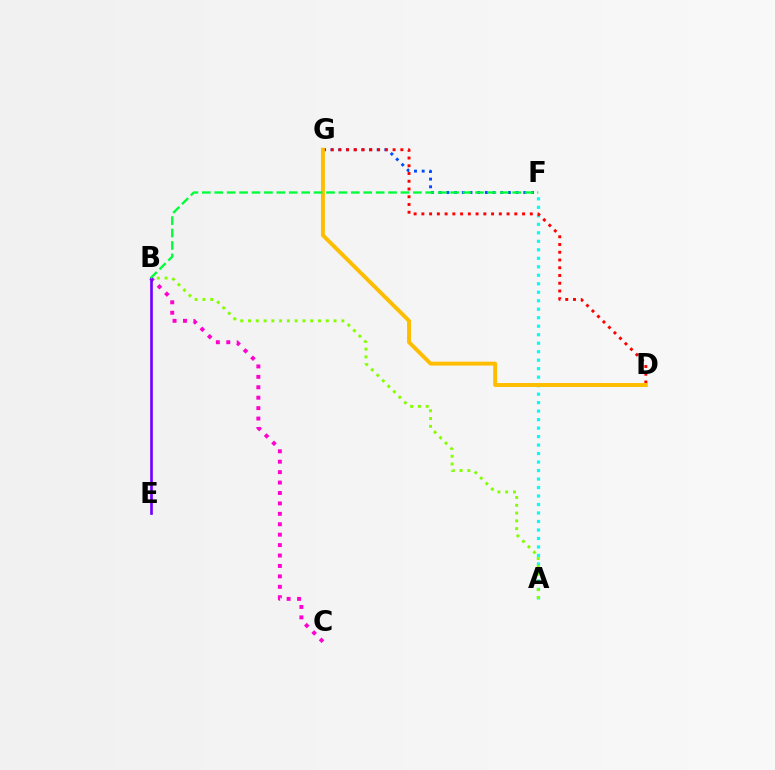{('B', 'C'): [{'color': '#ff00cf', 'line_style': 'dotted', 'thickness': 2.83}], ('A', 'F'): [{'color': '#00fff6', 'line_style': 'dotted', 'thickness': 2.31}], ('F', 'G'): [{'color': '#004bff', 'line_style': 'dotted', 'thickness': 2.09}], ('D', 'G'): [{'color': '#ff0000', 'line_style': 'dotted', 'thickness': 2.1}, {'color': '#ffbd00', 'line_style': 'solid', 'thickness': 2.82}], ('A', 'B'): [{'color': '#84ff00', 'line_style': 'dotted', 'thickness': 2.11}], ('B', 'E'): [{'color': '#7200ff', 'line_style': 'solid', 'thickness': 1.92}], ('B', 'F'): [{'color': '#00ff39', 'line_style': 'dashed', 'thickness': 1.69}]}